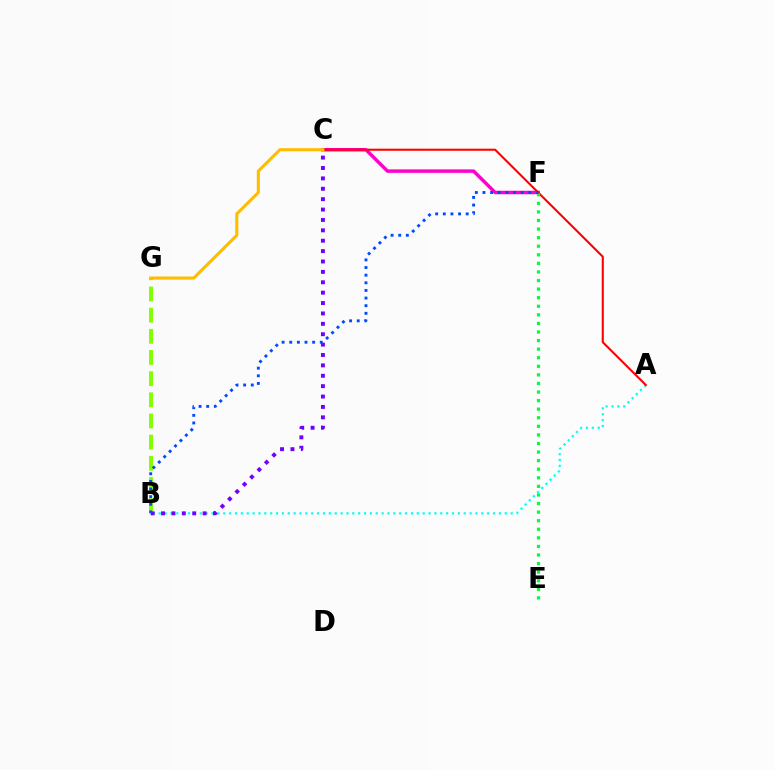{('B', 'G'): [{'color': '#84ff00', 'line_style': 'dashed', 'thickness': 2.87}], ('C', 'F'): [{'color': '#ff00cf', 'line_style': 'solid', 'thickness': 2.51}], ('A', 'B'): [{'color': '#00fff6', 'line_style': 'dotted', 'thickness': 1.59}], ('A', 'C'): [{'color': '#ff0000', 'line_style': 'solid', 'thickness': 1.5}], ('E', 'F'): [{'color': '#00ff39', 'line_style': 'dotted', 'thickness': 2.33}], ('B', 'C'): [{'color': '#7200ff', 'line_style': 'dotted', 'thickness': 2.82}], ('B', 'F'): [{'color': '#004bff', 'line_style': 'dotted', 'thickness': 2.07}], ('C', 'G'): [{'color': '#ffbd00', 'line_style': 'solid', 'thickness': 2.23}]}